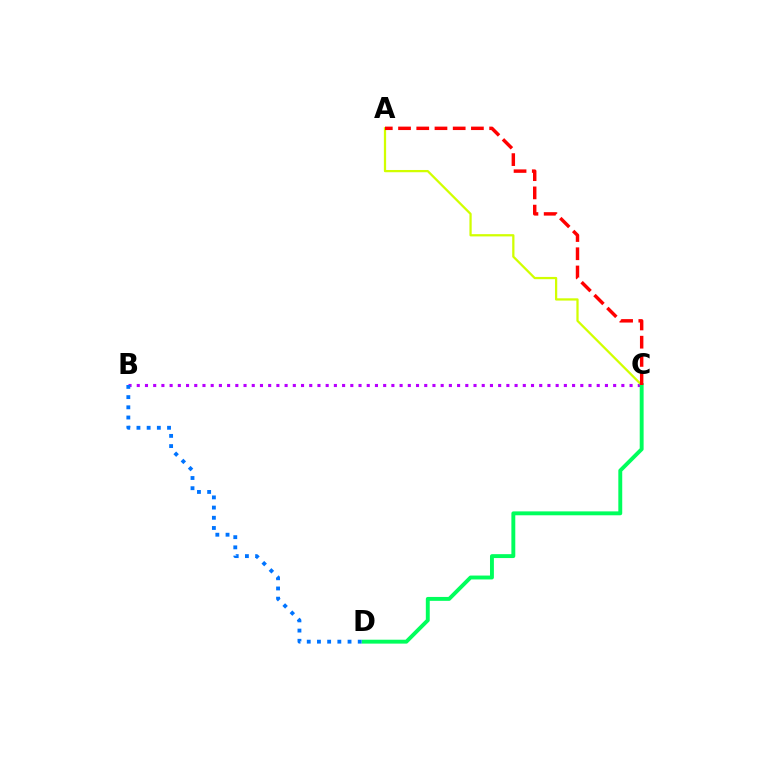{('B', 'C'): [{'color': '#b900ff', 'line_style': 'dotted', 'thickness': 2.23}], ('A', 'C'): [{'color': '#d1ff00', 'line_style': 'solid', 'thickness': 1.63}, {'color': '#ff0000', 'line_style': 'dashed', 'thickness': 2.48}], ('C', 'D'): [{'color': '#00ff5c', 'line_style': 'solid', 'thickness': 2.81}], ('B', 'D'): [{'color': '#0074ff', 'line_style': 'dotted', 'thickness': 2.77}]}